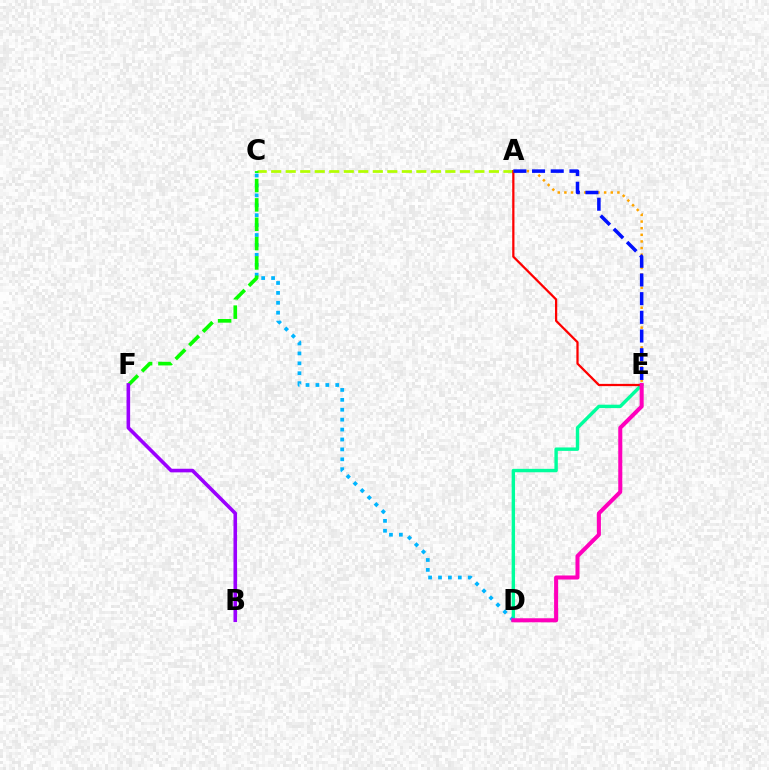{('A', 'C'): [{'color': '#b3ff00', 'line_style': 'dashed', 'thickness': 1.97}], ('D', 'E'): [{'color': '#00ff9d', 'line_style': 'solid', 'thickness': 2.46}, {'color': '#ff00bd', 'line_style': 'solid', 'thickness': 2.91}], ('C', 'D'): [{'color': '#00b5ff', 'line_style': 'dotted', 'thickness': 2.69}], ('A', 'E'): [{'color': '#ff0000', 'line_style': 'solid', 'thickness': 1.62}, {'color': '#ffa500', 'line_style': 'dotted', 'thickness': 1.8}, {'color': '#0010ff', 'line_style': 'dashed', 'thickness': 2.54}], ('C', 'F'): [{'color': '#08ff00', 'line_style': 'dashed', 'thickness': 2.63}], ('B', 'F'): [{'color': '#9b00ff', 'line_style': 'solid', 'thickness': 2.6}]}